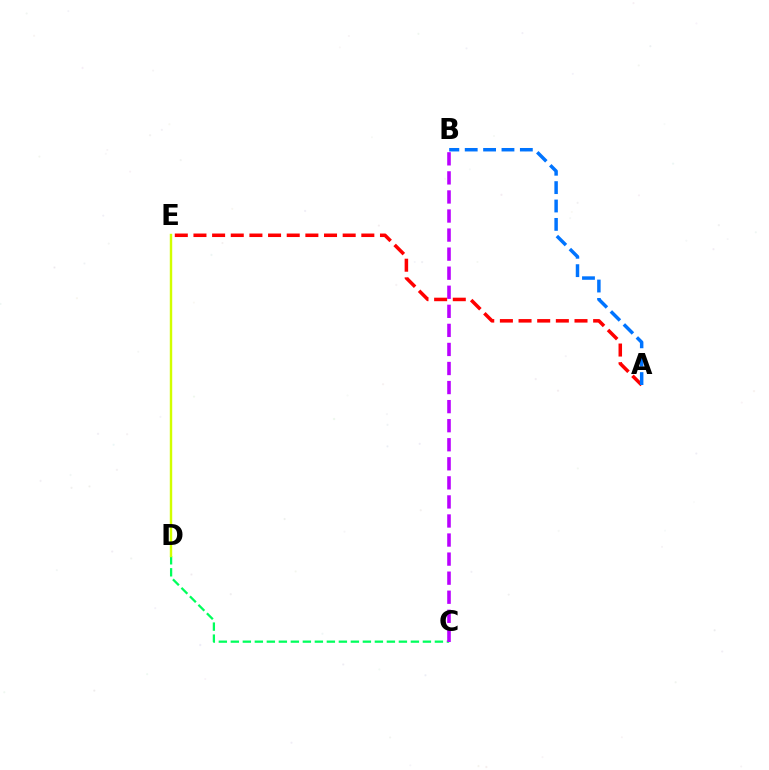{('C', 'D'): [{'color': '#00ff5c', 'line_style': 'dashed', 'thickness': 1.63}], ('A', 'E'): [{'color': '#ff0000', 'line_style': 'dashed', 'thickness': 2.53}], ('D', 'E'): [{'color': '#d1ff00', 'line_style': 'solid', 'thickness': 1.75}], ('B', 'C'): [{'color': '#b900ff', 'line_style': 'dashed', 'thickness': 2.59}], ('A', 'B'): [{'color': '#0074ff', 'line_style': 'dashed', 'thickness': 2.5}]}